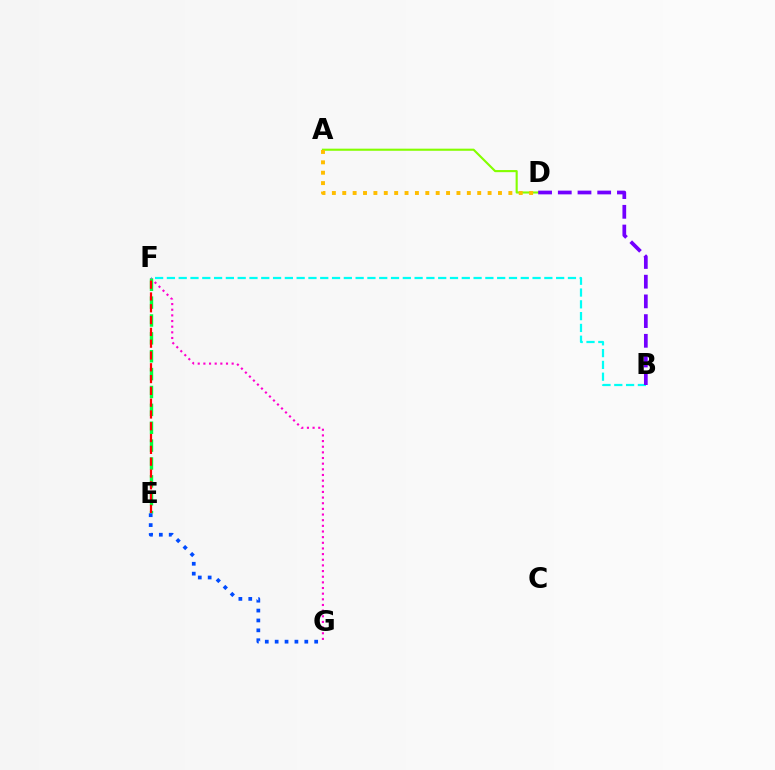{('F', 'G'): [{'color': '#ff00cf', 'line_style': 'dotted', 'thickness': 1.54}], ('A', 'D'): [{'color': '#84ff00', 'line_style': 'solid', 'thickness': 1.53}, {'color': '#ffbd00', 'line_style': 'dotted', 'thickness': 2.82}], ('E', 'F'): [{'color': '#00ff39', 'line_style': 'dashed', 'thickness': 2.43}, {'color': '#ff0000', 'line_style': 'dashed', 'thickness': 1.6}], ('B', 'F'): [{'color': '#00fff6', 'line_style': 'dashed', 'thickness': 1.6}], ('B', 'D'): [{'color': '#7200ff', 'line_style': 'dashed', 'thickness': 2.68}], ('E', 'G'): [{'color': '#004bff', 'line_style': 'dotted', 'thickness': 2.68}]}